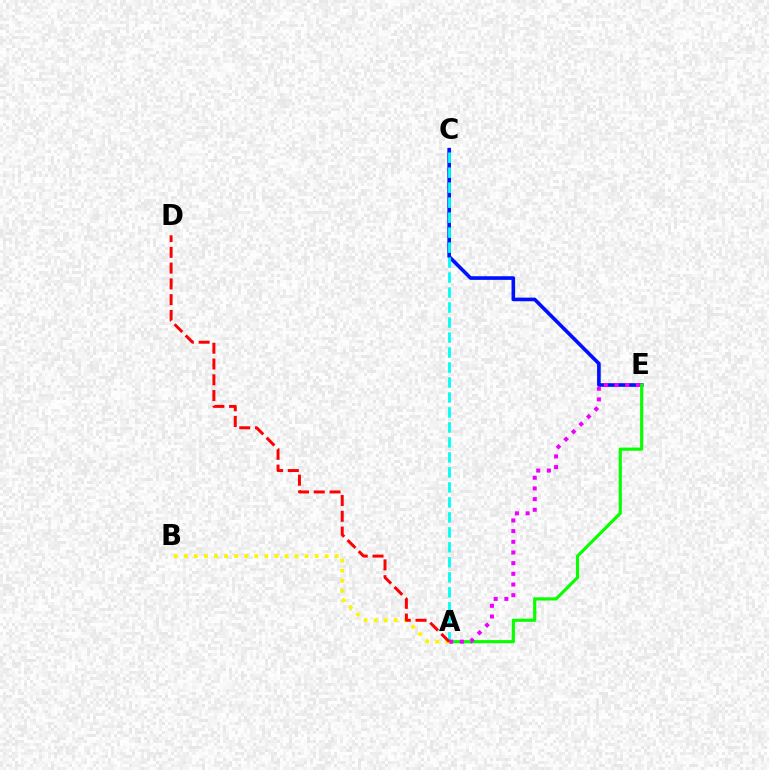{('C', 'E'): [{'color': '#0010ff', 'line_style': 'solid', 'thickness': 2.61}], ('A', 'C'): [{'color': '#00fff6', 'line_style': 'dashed', 'thickness': 2.04}], ('A', 'E'): [{'color': '#08ff00', 'line_style': 'solid', 'thickness': 2.27}, {'color': '#ee00ff', 'line_style': 'dotted', 'thickness': 2.9}], ('A', 'B'): [{'color': '#fcf500', 'line_style': 'dotted', 'thickness': 2.73}], ('A', 'D'): [{'color': '#ff0000', 'line_style': 'dashed', 'thickness': 2.14}]}